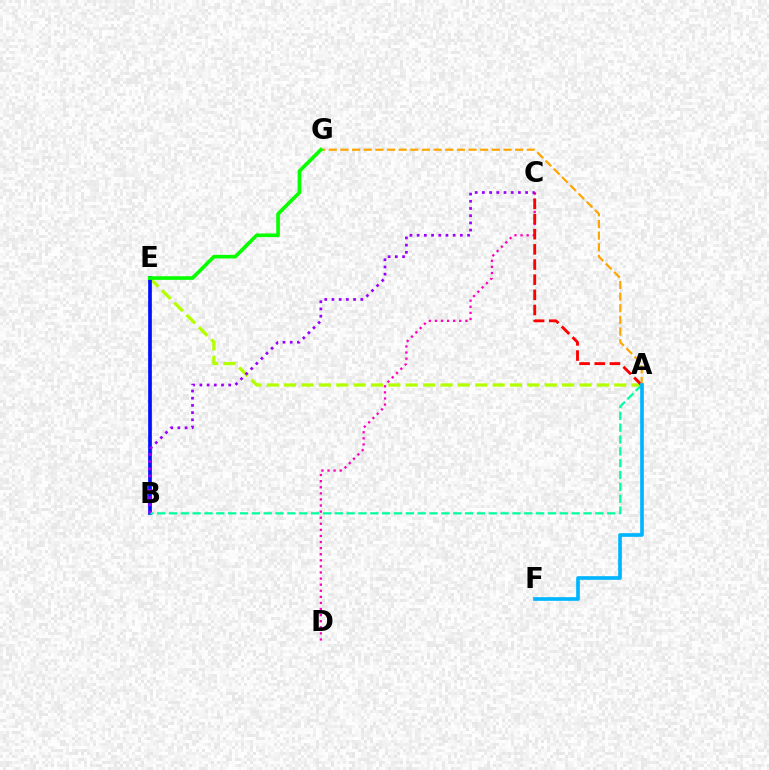{('A', 'E'): [{'color': '#b3ff00', 'line_style': 'dashed', 'thickness': 2.36}], ('B', 'E'): [{'color': '#0010ff', 'line_style': 'solid', 'thickness': 2.66}], ('C', 'D'): [{'color': '#ff00bd', 'line_style': 'dotted', 'thickness': 1.65}], ('A', 'C'): [{'color': '#ff0000', 'line_style': 'dashed', 'thickness': 2.06}], ('A', 'B'): [{'color': '#00ff9d', 'line_style': 'dashed', 'thickness': 1.61}], ('A', 'G'): [{'color': '#ffa500', 'line_style': 'dashed', 'thickness': 1.58}], ('E', 'G'): [{'color': '#08ff00', 'line_style': 'solid', 'thickness': 2.64}], ('B', 'C'): [{'color': '#9b00ff', 'line_style': 'dotted', 'thickness': 1.96}], ('A', 'F'): [{'color': '#00b5ff', 'line_style': 'solid', 'thickness': 2.65}]}